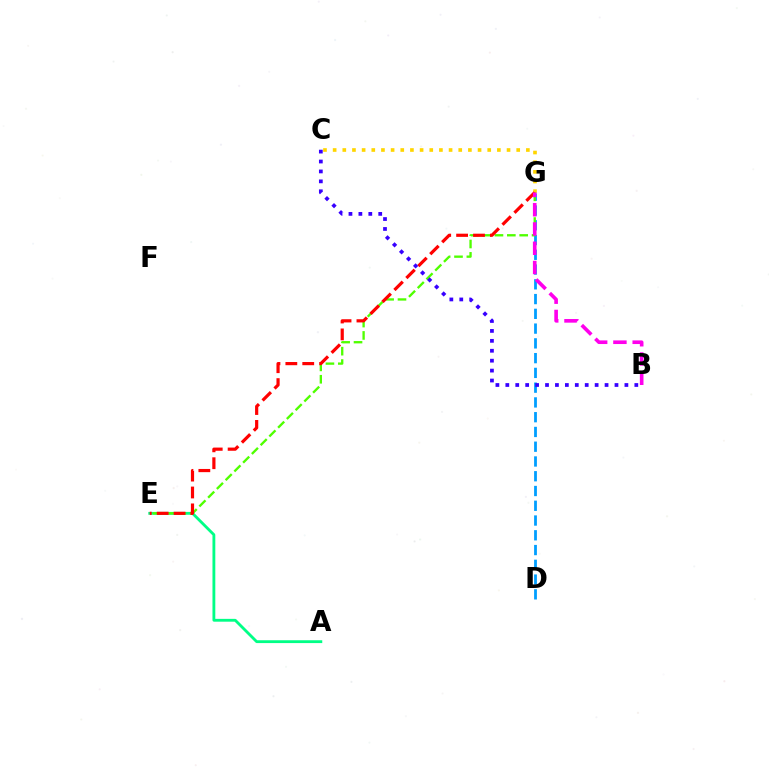{('D', 'G'): [{'color': '#009eff', 'line_style': 'dashed', 'thickness': 2.01}], ('A', 'E'): [{'color': '#00ff86', 'line_style': 'solid', 'thickness': 2.04}], ('C', 'G'): [{'color': '#ffd500', 'line_style': 'dotted', 'thickness': 2.63}], ('E', 'G'): [{'color': '#4fff00', 'line_style': 'dashed', 'thickness': 1.68}, {'color': '#ff0000', 'line_style': 'dashed', 'thickness': 2.29}], ('B', 'C'): [{'color': '#3700ff', 'line_style': 'dotted', 'thickness': 2.7}], ('B', 'G'): [{'color': '#ff00ed', 'line_style': 'dashed', 'thickness': 2.62}]}